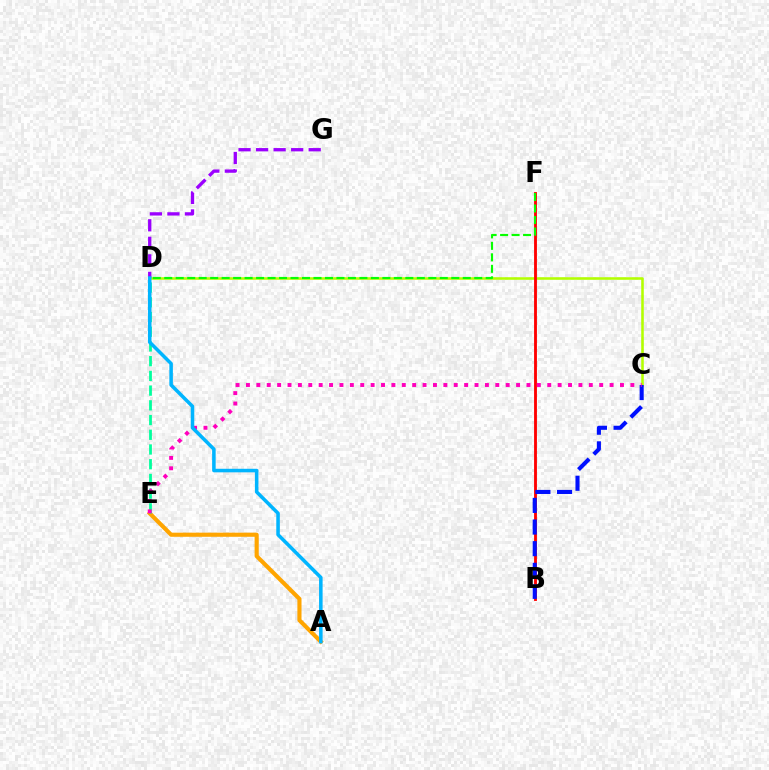{('C', 'D'): [{'color': '#b3ff00', 'line_style': 'solid', 'thickness': 1.84}], ('A', 'E'): [{'color': '#ffa500', 'line_style': 'solid', 'thickness': 2.97}], ('D', 'G'): [{'color': '#9b00ff', 'line_style': 'dashed', 'thickness': 2.38}], ('B', 'F'): [{'color': '#ff0000', 'line_style': 'solid', 'thickness': 2.06}], ('B', 'C'): [{'color': '#0010ff', 'line_style': 'dashed', 'thickness': 2.94}], ('D', 'E'): [{'color': '#00ff9d', 'line_style': 'dashed', 'thickness': 2.0}], ('D', 'F'): [{'color': '#08ff00', 'line_style': 'dashed', 'thickness': 1.56}], ('C', 'E'): [{'color': '#ff00bd', 'line_style': 'dotted', 'thickness': 2.82}], ('A', 'D'): [{'color': '#00b5ff', 'line_style': 'solid', 'thickness': 2.55}]}